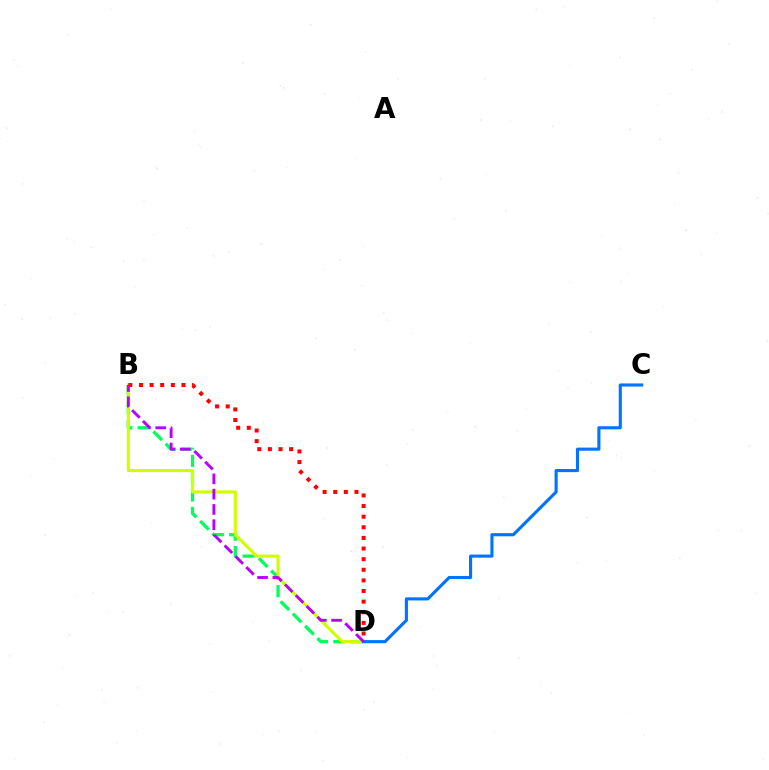{('B', 'D'): [{'color': '#00ff5c', 'line_style': 'dashed', 'thickness': 2.36}, {'color': '#d1ff00', 'line_style': 'solid', 'thickness': 2.24}, {'color': '#ff0000', 'line_style': 'dotted', 'thickness': 2.89}, {'color': '#b900ff', 'line_style': 'dashed', 'thickness': 2.08}], ('C', 'D'): [{'color': '#0074ff', 'line_style': 'solid', 'thickness': 2.24}]}